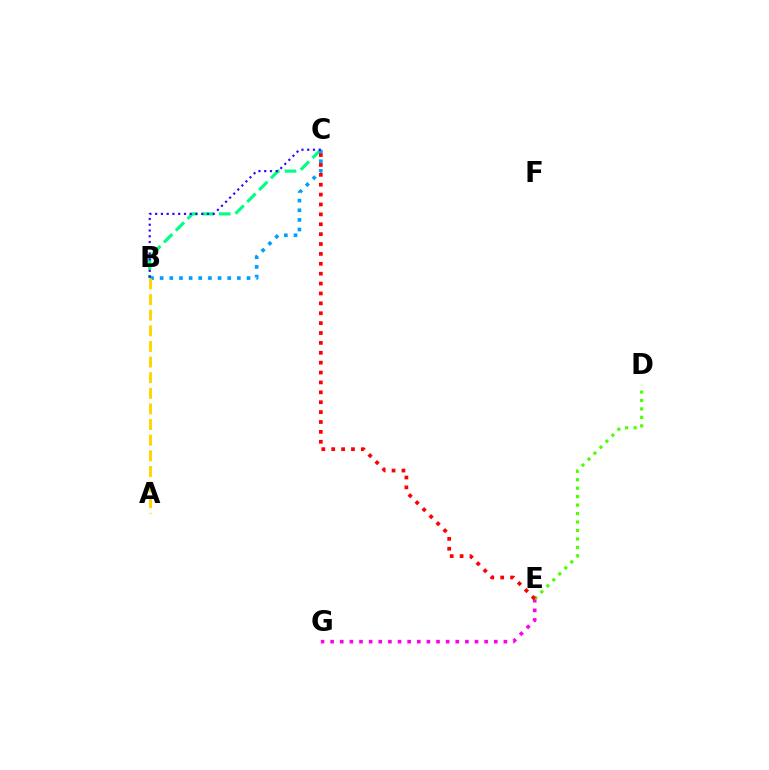{('B', 'C'): [{'color': '#00ff86', 'line_style': 'dashed', 'thickness': 2.27}, {'color': '#009eff', 'line_style': 'dotted', 'thickness': 2.62}, {'color': '#3700ff', 'line_style': 'dotted', 'thickness': 1.57}], ('E', 'G'): [{'color': '#ff00ed', 'line_style': 'dotted', 'thickness': 2.62}], ('D', 'E'): [{'color': '#4fff00', 'line_style': 'dotted', 'thickness': 2.3}], ('C', 'E'): [{'color': '#ff0000', 'line_style': 'dotted', 'thickness': 2.69}], ('A', 'B'): [{'color': '#ffd500', 'line_style': 'dashed', 'thickness': 2.12}]}